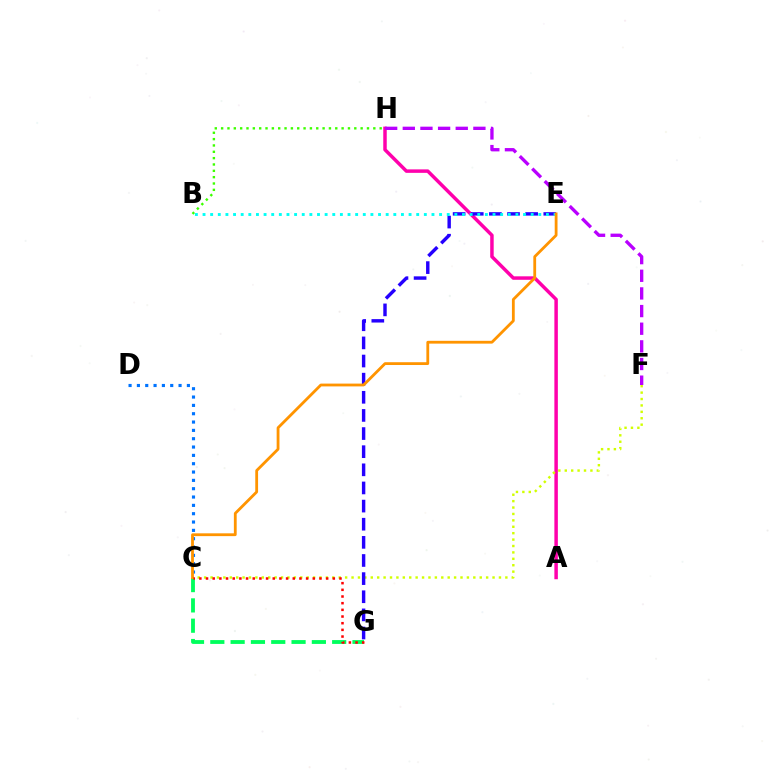{('C', 'G'): [{'color': '#00ff5c', 'line_style': 'dashed', 'thickness': 2.76}, {'color': '#ff0000', 'line_style': 'dotted', 'thickness': 1.81}], ('A', 'H'): [{'color': '#ff00ac', 'line_style': 'solid', 'thickness': 2.5}], ('C', 'F'): [{'color': '#d1ff00', 'line_style': 'dotted', 'thickness': 1.74}], ('E', 'G'): [{'color': '#2500ff', 'line_style': 'dashed', 'thickness': 2.46}], ('F', 'H'): [{'color': '#b900ff', 'line_style': 'dashed', 'thickness': 2.4}], ('B', 'H'): [{'color': '#3dff00', 'line_style': 'dotted', 'thickness': 1.72}], ('C', 'D'): [{'color': '#0074ff', 'line_style': 'dotted', 'thickness': 2.26}], ('B', 'E'): [{'color': '#00fff6', 'line_style': 'dotted', 'thickness': 2.07}], ('C', 'E'): [{'color': '#ff9400', 'line_style': 'solid', 'thickness': 2.02}]}